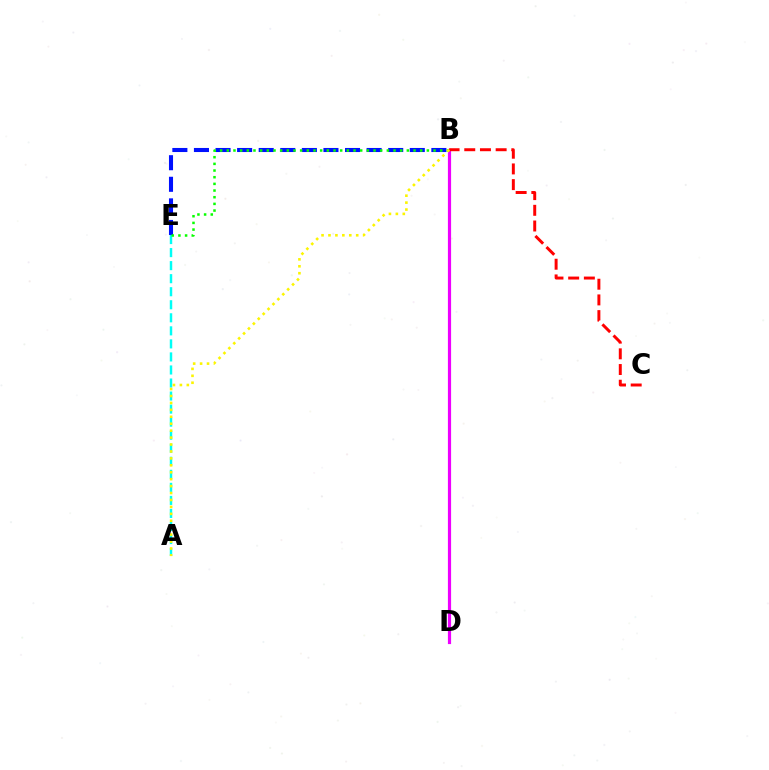{('B', 'D'): [{'color': '#ee00ff', 'line_style': 'solid', 'thickness': 2.29}], ('B', 'E'): [{'color': '#0010ff', 'line_style': 'dashed', 'thickness': 2.93}, {'color': '#08ff00', 'line_style': 'dotted', 'thickness': 1.81}], ('A', 'E'): [{'color': '#00fff6', 'line_style': 'dashed', 'thickness': 1.77}], ('B', 'C'): [{'color': '#ff0000', 'line_style': 'dashed', 'thickness': 2.13}], ('A', 'B'): [{'color': '#fcf500', 'line_style': 'dotted', 'thickness': 1.88}]}